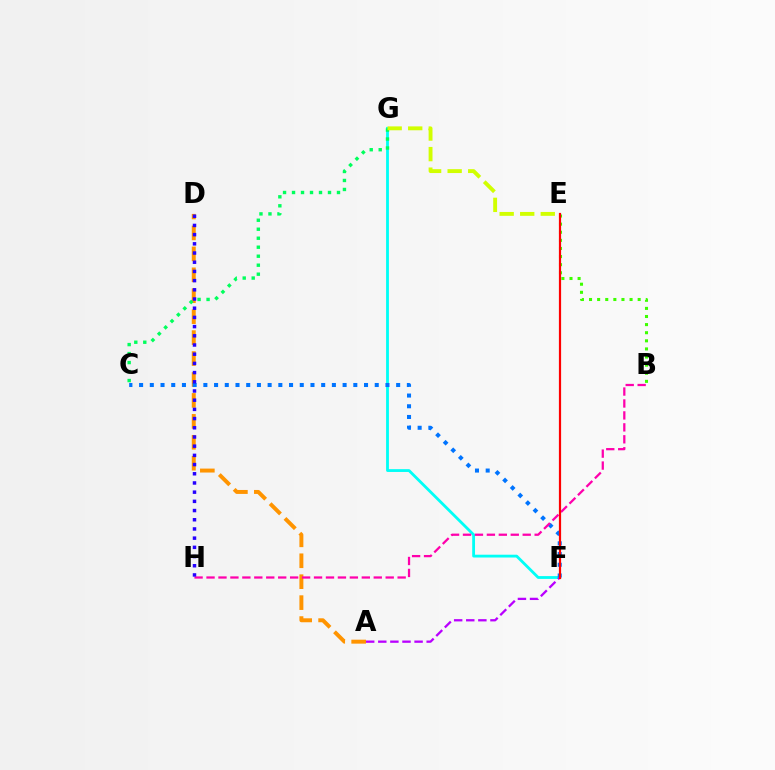{('B', 'E'): [{'color': '#3dff00', 'line_style': 'dotted', 'thickness': 2.2}], ('F', 'G'): [{'color': '#00fff6', 'line_style': 'solid', 'thickness': 2.02}], ('A', 'D'): [{'color': '#ff9400', 'line_style': 'dashed', 'thickness': 2.84}], ('A', 'F'): [{'color': '#b900ff', 'line_style': 'dashed', 'thickness': 1.64}], ('C', 'F'): [{'color': '#0074ff', 'line_style': 'dotted', 'thickness': 2.91}], ('B', 'H'): [{'color': '#ff00ac', 'line_style': 'dashed', 'thickness': 1.62}], ('C', 'G'): [{'color': '#00ff5c', 'line_style': 'dotted', 'thickness': 2.44}], ('E', 'G'): [{'color': '#d1ff00', 'line_style': 'dashed', 'thickness': 2.79}], ('E', 'F'): [{'color': '#ff0000', 'line_style': 'solid', 'thickness': 1.58}], ('D', 'H'): [{'color': '#2500ff', 'line_style': 'dotted', 'thickness': 2.5}]}